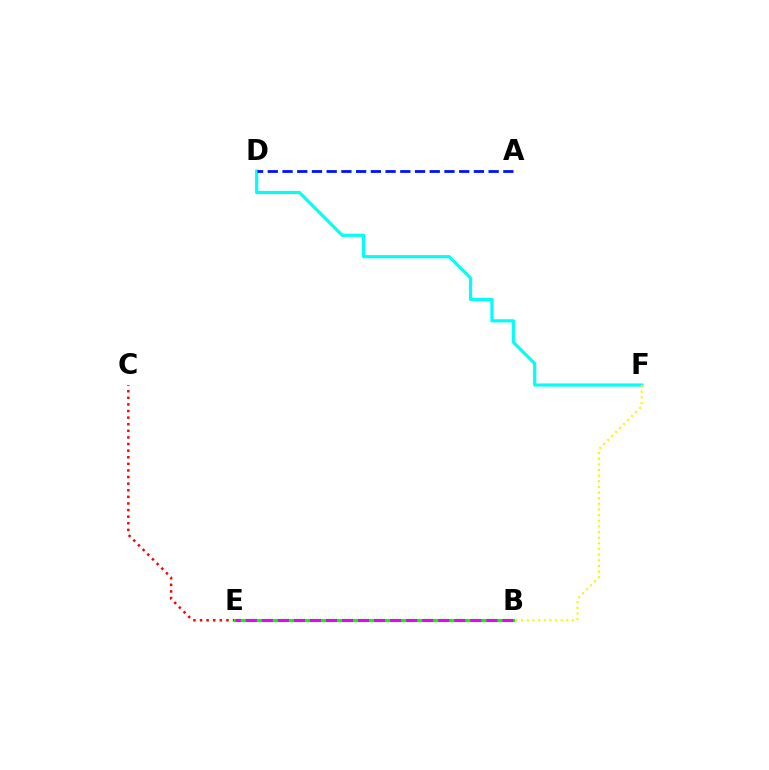{('C', 'E'): [{'color': '#ff0000', 'line_style': 'dotted', 'thickness': 1.79}], ('D', 'F'): [{'color': '#00fff6', 'line_style': 'solid', 'thickness': 2.3}], ('A', 'D'): [{'color': '#0010ff', 'line_style': 'dashed', 'thickness': 2.0}], ('B', 'E'): [{'color': '#08ff00', 'line_style': 'solid', 'thickness': 2.3}, {'color': '#ee00ff', 'line_style': 'dashed', 'thickness': 2.18}], ('B', 'F'): [{'color': '#fcf500', 'line_style': 'dotted', 'thickness': 1.53}]}